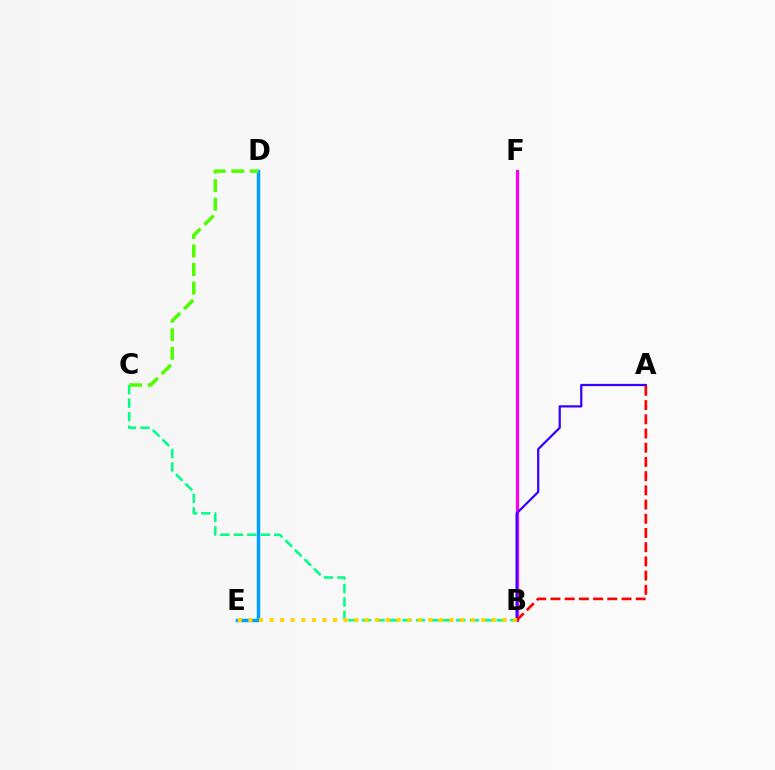{('D', 'E'): [{'color': '#009eff', 'line_style': 'solid', 'thickness': 2.49}], ('B', 'F'): [{'color': '#ff00ed', 'line_style': 'solid', 'thickness': 2.32}], ('A', 'B'): [{'color': '#3700ff', 'line_style': 'solid', 'thickness': 1.61}, {'color': '#ff0000', 'line_style': 'dashed', 'thickness': 1.93}], ('B', 'C'): [{'color': '#00ff86', 'line_style': 'dashed', 'thickness': 1.83}], ('C', 'D'): [{'color': '#4fff00', 'line_style': 'dashed', 'thickness': 2.52}], ('B', 'E'): [{'color': '#ffd500', 'line_style': 'dotted', 'thickness': 2.88}]}